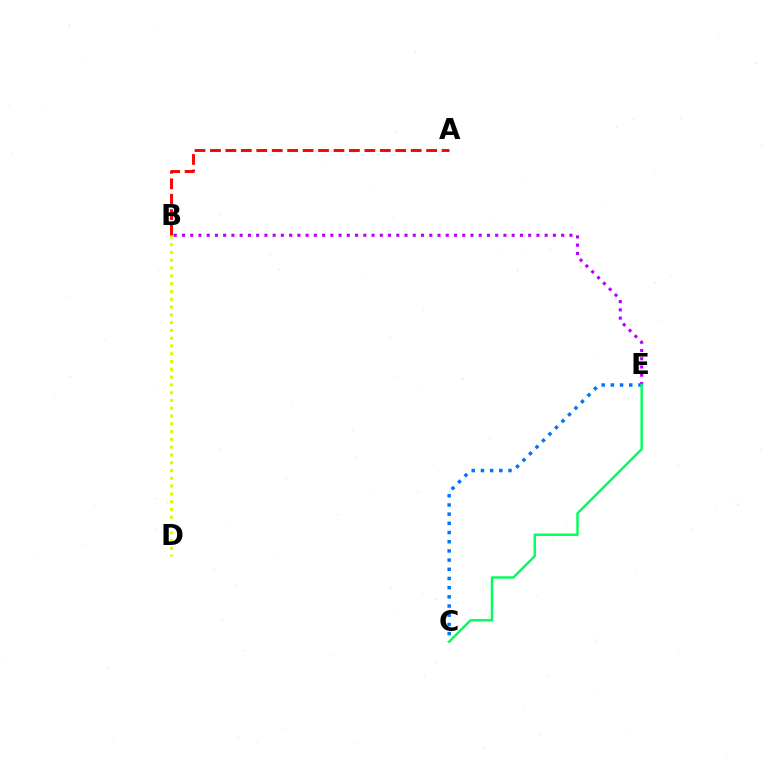{('B', 'E'): [{'color': '#b900ff', 'line_style': 'dotted', 'thickness': 2.24}], ('B', 'D'): [{'color': '#d1ff00', 'line_style': 'dotted', 'thickness': 2.12}], ('A', 'B'): [{'color': '#ff0000', 'line_style': 'dashed', 'thickness': 2.1}], ('C', 'E'): [{'color': '#0074ff', 'line_style': 'dotted', 'thickness': 2.5}, {'color': '#00ff5c', 'line_style': 'solid', 'thickness': 1.76}]}